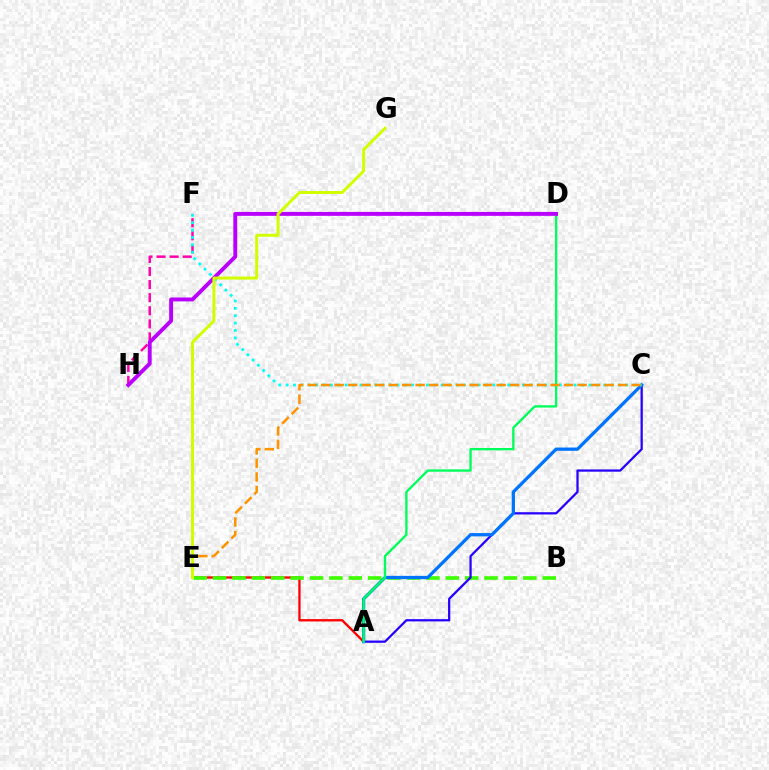{('A', 'E'): [{'color': '#ff0000', 'line_style': 'solid', 'thickness': 1.68}], ('B', 'E'): [{'color': '#3dff00', 'line_style': 'dashed', 'thickness': 2.63}], ('A', 'C'): [{'color': '#2500ff', 'line_style': 'solid', 'thickness': 1.61}, {'color': '#0074ff', 'line_style': 'solid', 'thickness': 2.36}], ('F', 'H'): [{'color': '#ff00ac', 'line_style': 'dashed', 'thickness': 1.78}], ('C', 'F'): [{'color': '#00fff6', 'line_style': 'dotted', 'thickness': 2.01}], ('A', 'D'): [{'color': '#00ff5c', 'line_style': 'solid', 'thickness': 1.69}], ('D', 'H'): [{'color': '#b900ff', 'line_style': 'solid', 'thickness': 2.81}], ('C', 'E'): [{'color': '#ff9400', 'line_style': 'dashed', 'thickness': 1.83}], ('E', 'G'): [{'color': '#d1ff00', 'line_style': 'solid', 'thickness': 2.17}]}